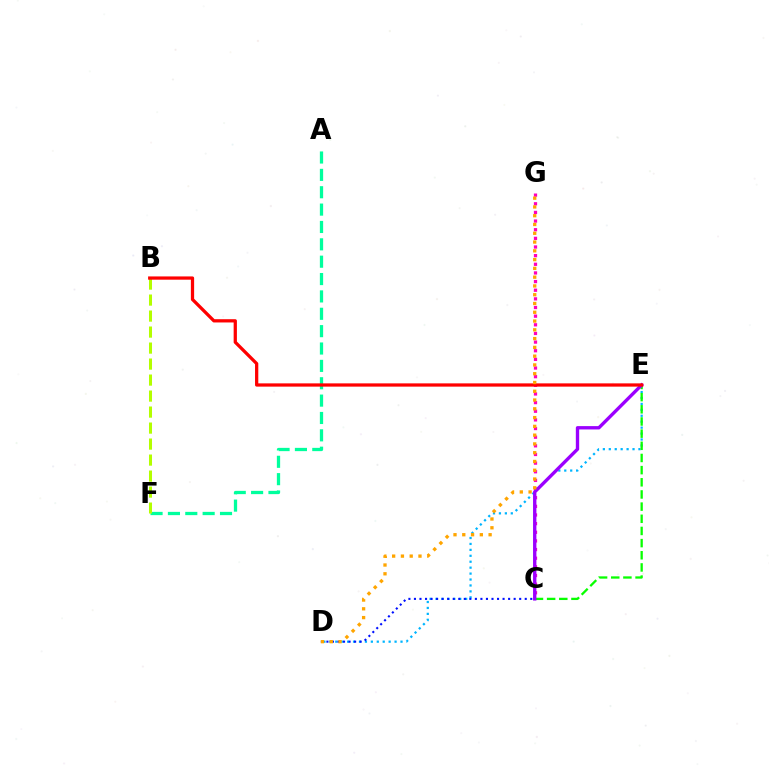{('D', 'E'): [{'color': '#00b5ff', 'line_style': 'dotted', 'thickness': 1.61}], ('C', 'G'): [{'color': '#ff00bd', 'line_style': 'dotted', 'thickness': 2.35}], ('A', 'F'): [{'color': '#00ff9d', 'line_style': 'dashed', 'thickness': 2.36}], ('C', 'D'): [{'color': '#0010ff', 'line_style': 'dotted', 'thickness': 1.51}], ('C', 'E'): [{'color': '#08ff00', 'line_style': 'dashed', 'thickness': 1.65}, {'color': '#9b00ff', 'line_style': 'solid', 'thickness': 2.41}], ('B', 'F'): [{'color': '#b3ff00', 'line_style': 'dashed', 'thickness': 2.17}], ('B', 'E'): [{'color': '#ff0000', 'line_style': 'solid', 'thickness': 2.35}], ('D', 'G'): [{'color': '#ffa500', 'line_style': 'dotted', 'thickness': 2.38}]}